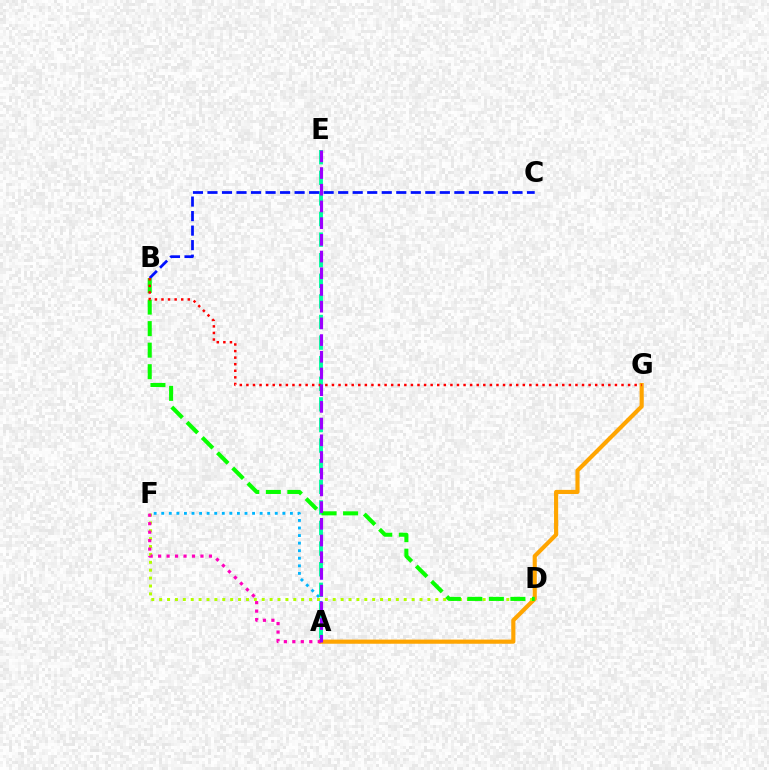{('A', 'F'): [{'color': '#00b5ff', 'line_style': 'dotted', 'thickness': 2.06}, {'color': '#ff00bd', 'line_style': 'dotted', 'thickness': 2.3}], ('A', 'E'): [{'color': '#00ff9d', 'line_style': 'dashed', 'thickness': 2.8}, {'color': '#9b00ff', 'line_style': 'dashed', 'thickness': 2.27}], ('A', 'G'): [{'color': '#ffa500', 'line_style': 'solid', 'thickness': 2.98}], ('D', 'F'): [{'color': '#b3ff00', 'line_style': 'dotted', 'thickness': 2.14}], ('B', 'D'): [{'color': '#08ff00', 'line_style': 'dashed', 'thickness': 2.92}], ('B', 'C'): [{'color': '#0010ff', 'line_style': 'dashed', 'thickness': 1.97}], ('B', 'G'): [{'color': '#ff0000', 'line_style': 'dotted', 'thickness': 1.79}]}